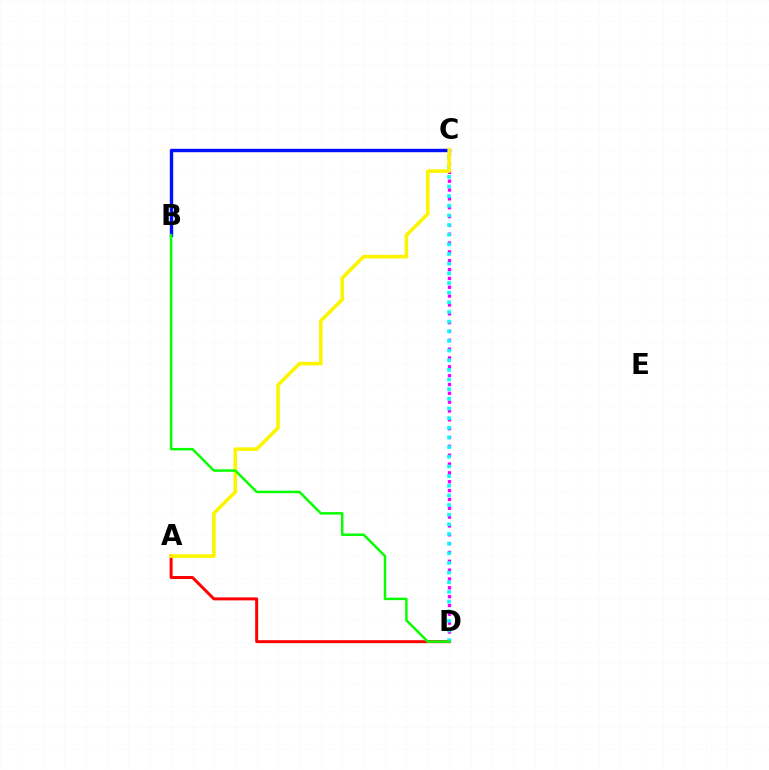{('B', 'C'): [{'color': '#0010ff', 'line_style': 'solid', 'thickness': 2.45}], ('C', 'D'): [{'color': '#ee00ff', 'line_style': 'dotted', 'thickness': 2.4}, {'color': '#00fff6', 'line_style': 'dotted', 'thickness': 2.62}], ('A', 'D'): [{'color': '#ff0000', 'line_style': 'solid', 'thickness': 2.14}], ('A', 'C'): [{'color': '#fcf500', 'line_style': 'solid', 'thickness': 2.58}], ('B', 'D'): [{'color': '#08ff00', 'line_style': 'solid', 'thickness': 1.79}]}